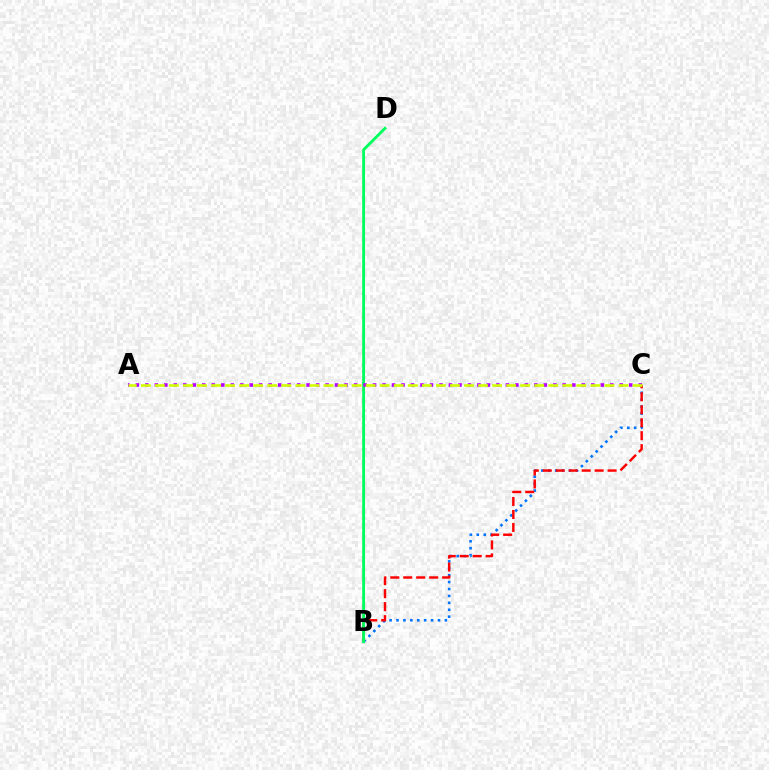{('B', 'C'): [{'color': '#0074ff', 'line_style': 'dotted', 'thickness': 1.88}, {'color': '#ff0000', 'line_style': 'dashed', 'thickness': 1.76}], ('B', 'D'): [{'color': '#00ff5c', 'line_style': 'solid', 'thickness': 2.07}], ('A', 'C'): [{'color': '#b900ff', 'line_style': 'dotted', 'thickness': 2.58}, {'color': '#d1ff00', 'line_style': 'dashed', 'thickness': 1.91}]}